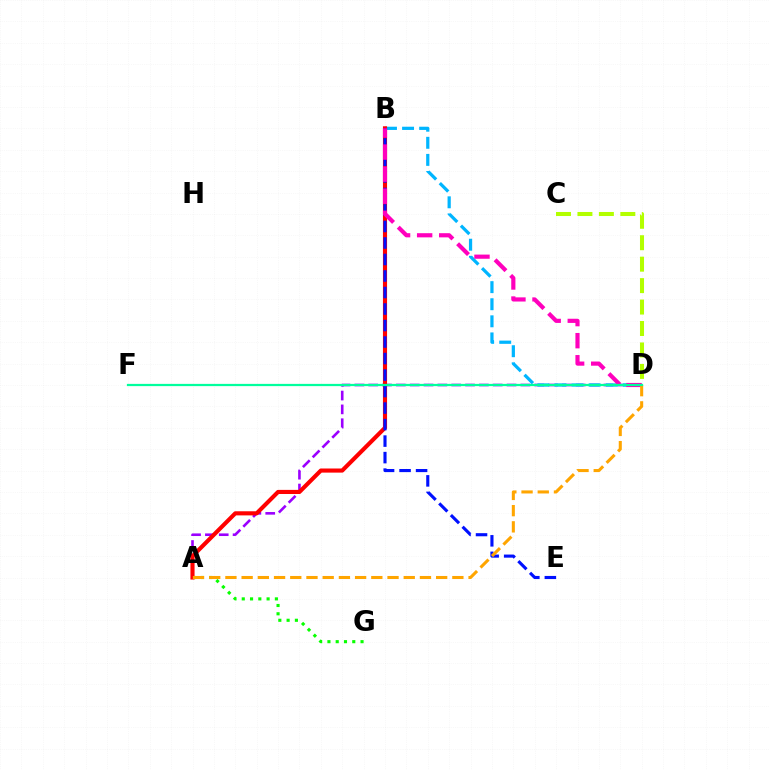{('A', 'D'): [{'color': '#9b00ff', 'line_style': 'dashed', 'thickness': 1.88}, {'color': '#ffa500', 'line_style': 'dashed', 'thickness': 2.2}], ('B', 'D'): [{'color': '#00b5ff', 'line_style': 'dashed', 'thickness': 2.32}, {'color': '#ff00bd', 'line_style': 'dashed', 'thickness': 3.0}], ('A', 'G'): [{'color': '#08ff00', 'line_style': 'dotted', 'thickness': 2.25}], ('A', 'B'): [{'color': '#ff0000', 'line_style': 'solid', 'thickness': 2.96}], ('B', 'E'): [{'color': '#0010ff', 'line_style': 'dashed', 'thickness': 2.24}], ('C', 'D'): [{'color': '#b3ff00', 'line_style': 'dashed', 'thickness': 2.91}], ('D', 'F'): [{'color': '#00ff9d', 'line_style': 'solid', 'thickness': 1.62}]}